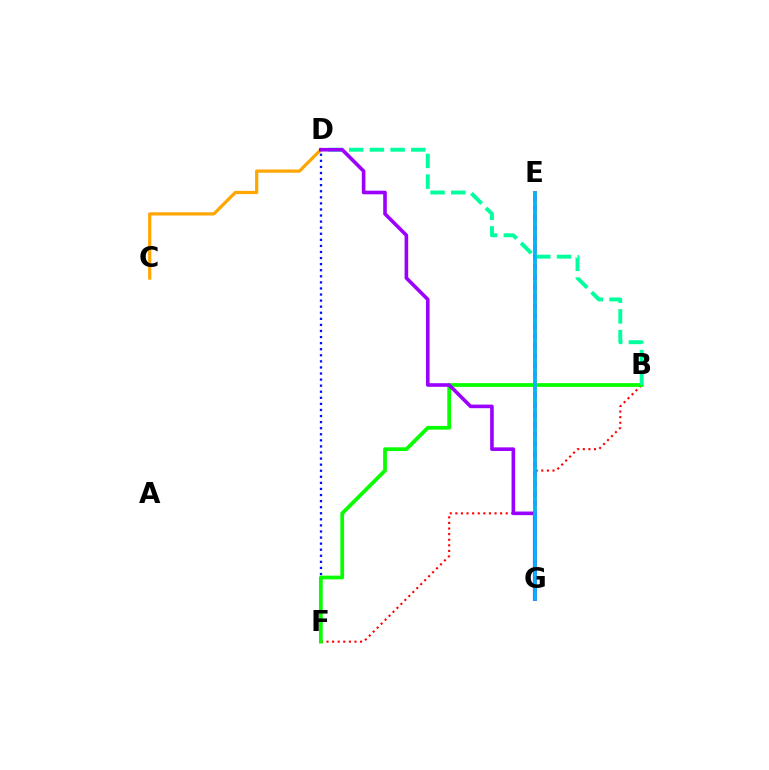{('D', 'F'): [{'color': '#0010ff', 'line_style': 'dotted', 'thickness': 1.65}], ('E', 'G'): [{'color': '#ff00bd', 'line_style': 'solid', 'thickness': 2.6}, {'color': '#b3ff00', 'line_style': 'dotted', 'thickness': 2.68}, {'color': '#00b5ff', 'line_style': 'solid', 'thickness': 2.58}], ('B', 'F'): [{'color': '#ff0000', 'line_style': 'dotted', 'thickness': 1.52}, {'color': '#08ff00', 'line_style': 'solid', 'thickness': 2.7}], ('C', 'D'): [{'color': '#ffa500', 'line_style': 'solid', 'thickness': 2.3}], ('B', 'D'): [{'color': '#00ff9d', 'line_style': 'dashed', 'thickness': 2.81}], ('D', 'G'): [{'color': '#9b00ff', 'line_style': 'solid', 'thickness': 2.6}]}